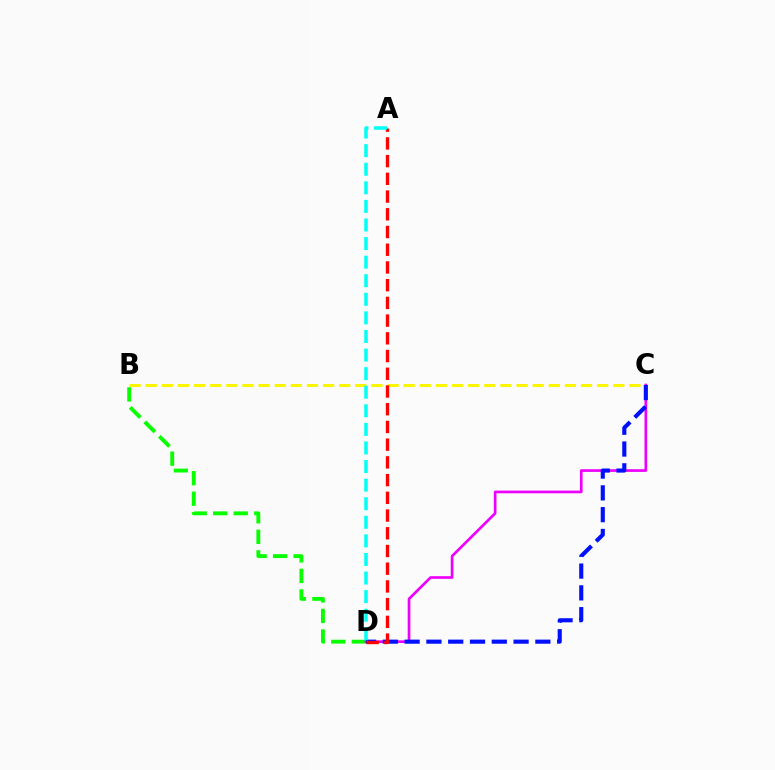{('B', 'D'): [{'color': '#08ff00', 'line_style': 'dashed', 'thickness': 2.79}], ('B', 'C'): [{'color': '#fcf500', 'line_style': 'dashed', 'thickness': 2.19}], ('C', 'D'): [{'color': '#ee00ff', 'line_style': 'solid', 'thickness': 1.93}, {'color': '#0010ff', 'line_style': 'dashed', 'thickness': 2.96}], ('A', 'D'): [{'color': '#ff0000', 'line_style': 'dashed', 'thickness': 2.41}, {'color': '#00fff6', 'line_style': 'dashed', 'thickness': 2.52}]}